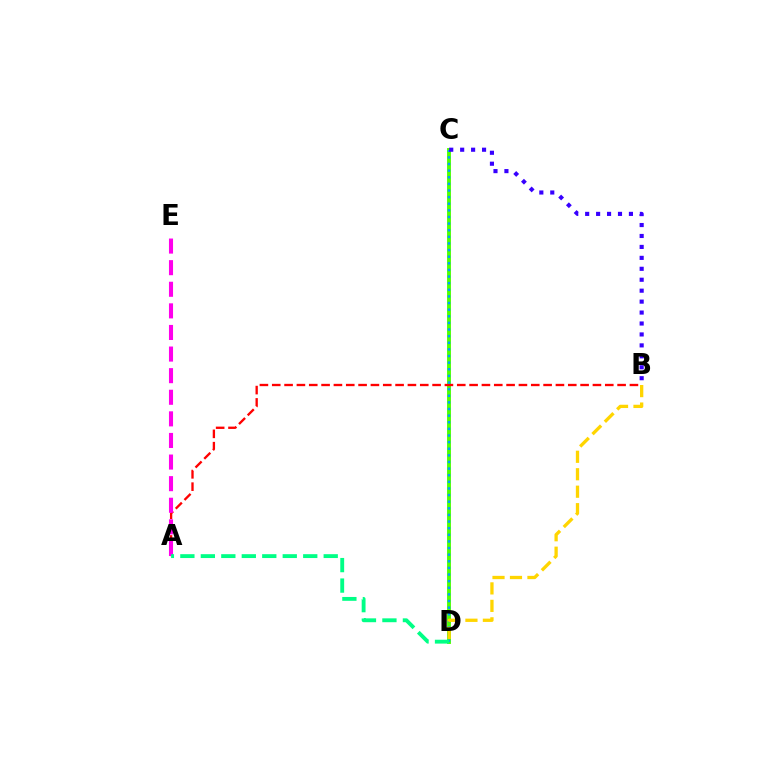{('C', 'D'): [{'color': '#4fff00', 'line_style': 'solid', 'thickness': 2.8}, {'color': '#009eff', 'line_style': 'dotted', 'thickness': 1.8}], ('A', 'B'): [{'color': '#ff0000', 'line_style': 'dashed', 'thickness': 1.68}], ('A', 'E'): [{'color': '#ff00ed', 'line_style': 'dashed', 'thickness': 2.93}], ('A', 'D'): [{'color': '#00ff86', 'line_style': 'dashed', 'thickness': 2.78}], ('B', 'C'): [{'color': '#3700ff', 'line_style': 'dotted', 'thickness': 2.97}], ('B', 'D'): [{'color': '#ffd500', 'line_style': 'dashed', 'thickness': 2.37}]}